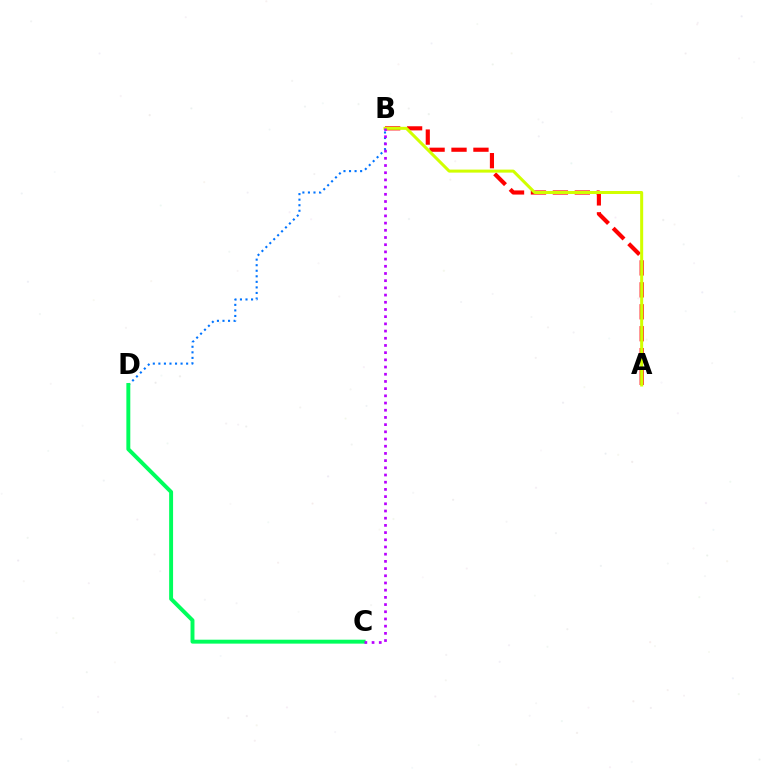{('A', 'B'): [{'color': '#ff0000', 'line_style': 'dashed', 'thickness': 2.98}, {'color': '#d1ff00', 'line_style': 'solid', 'thickness': 2.17}], ('B', 'D'): [{'color': '#0074ff', 'line_style': 'dotted', 'thickness': 1.51}], ('C', 'D'): [{'color': '#00ff5c', 'line_style': 'solid', 'thickness': 2.83}], ('B', 'C'): [{'color': '#b900ff', 'line_style': 'dotted', 'thickness': 1.96}]}